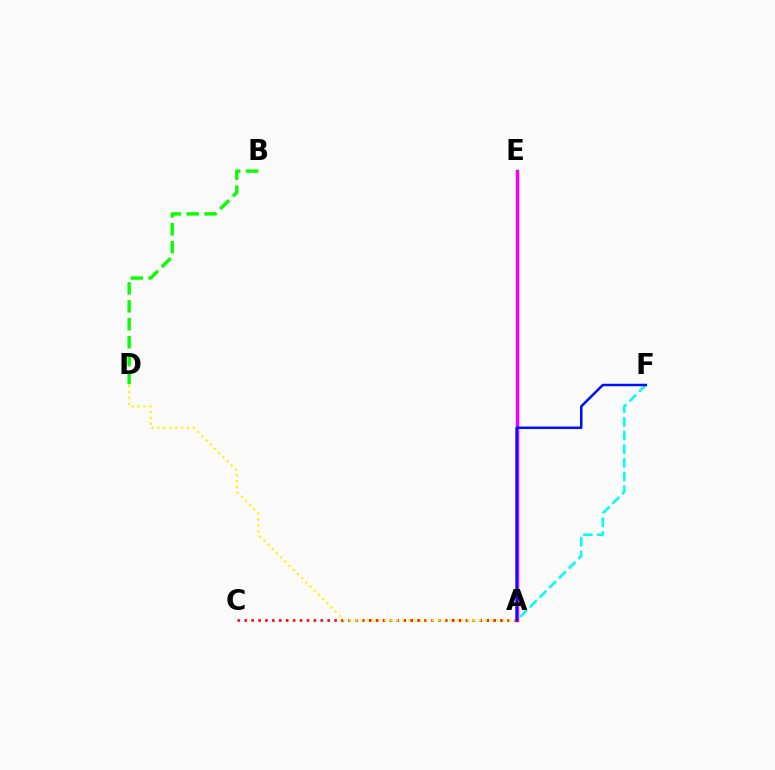{('A', 'C'): [{'color': '#ff0000', 'line_style': 'dotted', 'thickness': 1.88}], ('A', 'D'): [{'color': '#fcf500', 'line_style': 'dotted', 'thickness': 1.61}], ('B', 'D'): [{'color': '#08ff00', 'line_style': 'dashed', 'thickness': 2.43}], ('A', 'E'): [{'color': '#ee00ff', 'line_style': 'solid', 'thickness': 2.52}], ('A', 'F'): [{'color': '#00fff6', 'line_style': 'dashed', 'thickness': 1.86}, {'color': '#0010ff', 'line_style': 'solid', 'thickness': 1.81}]}